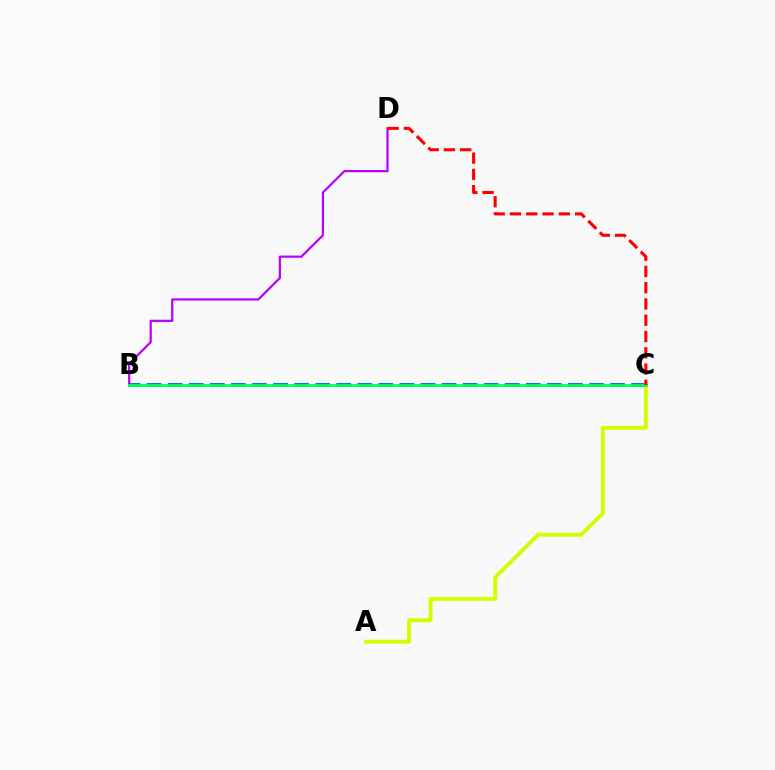{('B', 'C'): [{'color': '#0074ff', 'line_style': 'dashed', 'thickness': 2.86}, {'color': '#00ff5c', 'line_style': 'solid', 'thickness': 2.01}], ('A', 'C'): [{'color': '#d1ff00', 'line_style': 'solid', 'thickness': 2.82}], ('B', 'D'): [{'color': '#b900ff', 'line_style': 'solid', 'thickness': 1.6}], ('C', 'D'): [{'color': '#ff0000', 'line_style': 'dashed', 'thickness': 2.21}]}